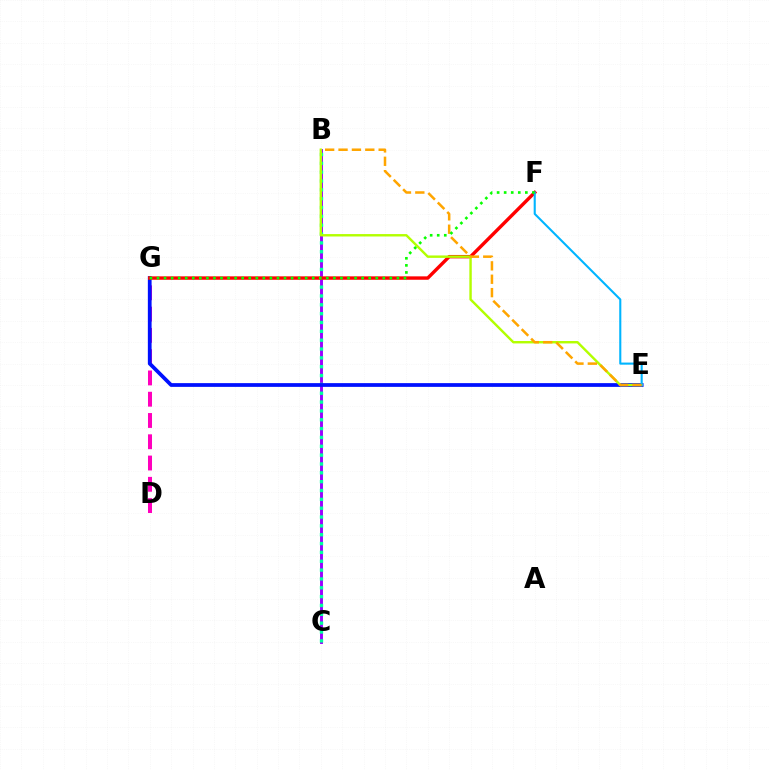{('D', 'G'): [{'color': '#ff00bd', 'line_style': 'dashed', 'thickness': 2.89}], ('B', 'C'): [{'color': '#9b00ff', 'line_style': 'solid', 'thickness': 2.1}, {'color': '#00ff9d', 'line_style': 'dotted', 'thickness': 2.4}], ('E', 'G'): [{'color': '#0010ff', 'line_style': 'solid', 'thickness': 2.7}], ('F', 'G'): [{'color': '#ff0000', 'line_style': 'solid', 'thickness': 2.45}, {'color': '#08ff00', 'line_style': 'dotted', 'thickness': 1.92}], ('B', 'E'): [{'color': '#b3ff00', 'line_style': 'solid', 'thickness': 1.74}, {'color': '#ffa500', 'line_style': 'dashed', 'thickness': 1.82}], ('E', 'F'): [{'color': '#00b5ff', 'line_style': 'solid', 'thickness': 1.51}]}